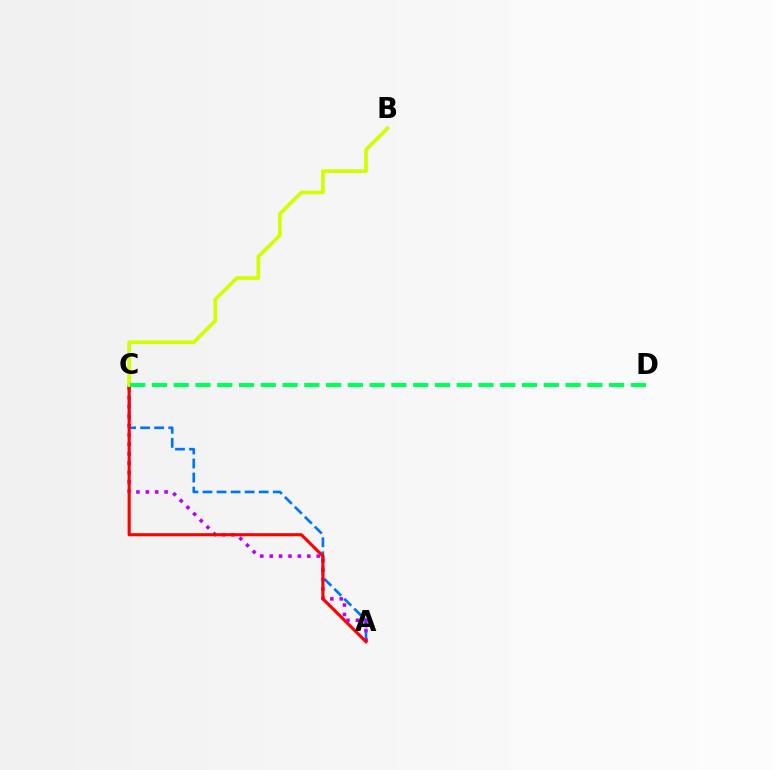{('A', 'C'): [{'color': '#0074ff', 'line_style': 'dashed', 'thickness': 1.91}, {'color': '#b900ff', 'line_style': 'dotted', 'thickness': 2.55}, {'color': '#ff0000', 'line_style': 'solid', 'thickness': 2.23}], ('B', 'C'): [{'color': '#d1ff00', 'line_style': 'solid', 'thickness': 2.66}], ('C', 'D'): [{'color': '#00ff5c', 'line_style': 'dashed', 'thickness': 2.96}]}